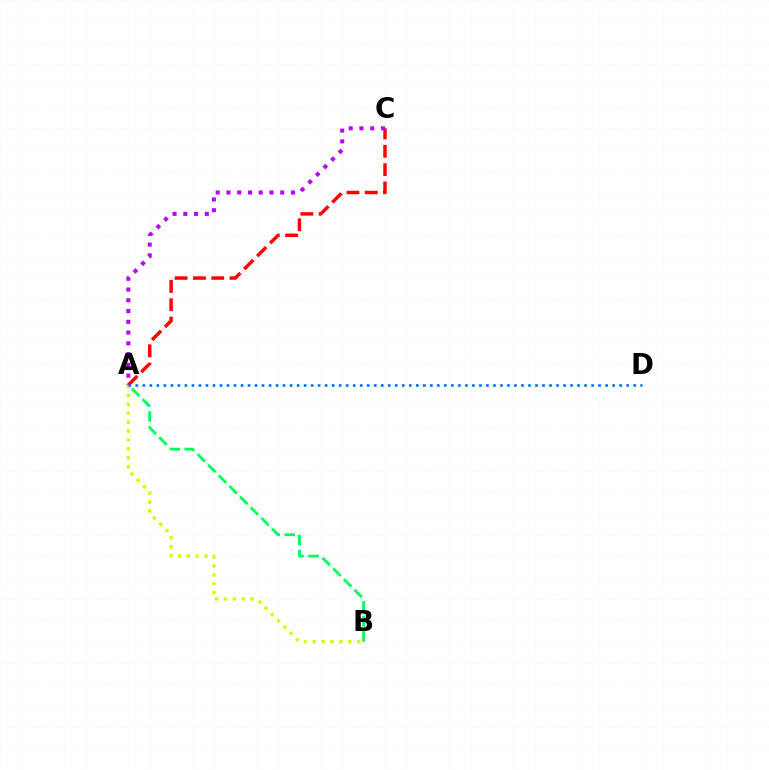{('A', 'C'): [{'color': '#ff0000', 'line_style': 'dashed', 'thickness': 2.49}, {'color': '#b900ff', 'line_style': 'dotted', 'thickness': 2.92}], ('A', 'B'): [{'color': '#d1ff00', 'line_style': 'dotted', 'thickness': 2.41}, {'color': '#00ff5c', 'line_style': 'dashed', 'thickness': 2.04}], ('A', 'D'): [{'color': '#0074ff', 'line_style': 'dotted', 'thickness': 1.91}]}